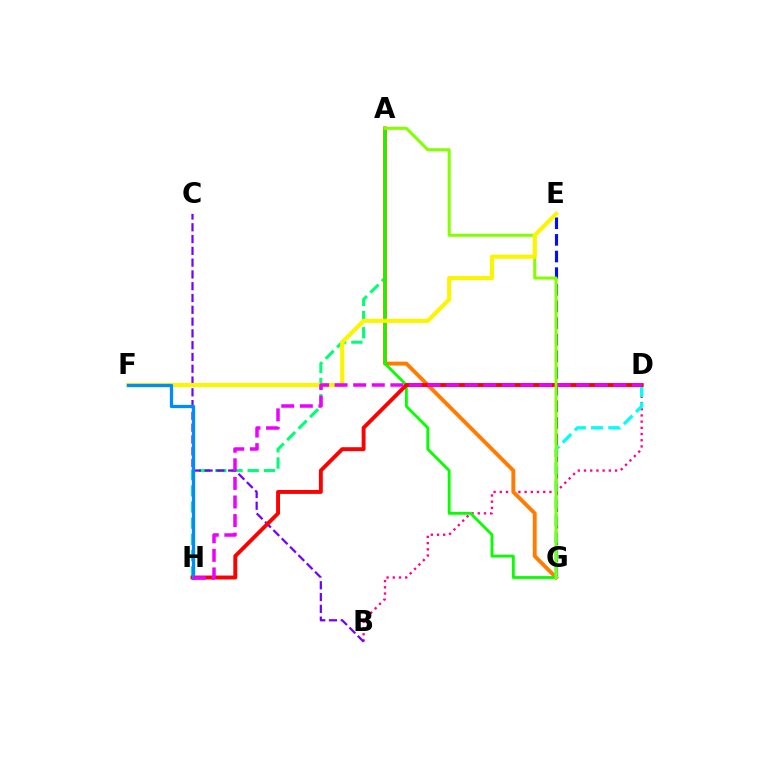{('B', 'D'): [{'color': '#ff0094', 'line_style': 'dotted', 'thickness': 1.69}], ('A', 'H'): [{'color': '#00ff74', 'line_style': 'dashed', 'thickness': 2.2}], ('E', 'G'): [{'color': '#0010ff', 'line_style': 'dashed', 'thickness': 2.26}], ('A', 'G'): [{'color': '#ff7c00', 'line_style': 'solid', 'thickness': 2.81}, {'color': '#08ff00', 'line_style': 'solid', 'thickness': 2.04}, {'color': '#84ff00', 'line_style': 'solid', 'thickness': 2.18}], ('B', 'C'): [{'color': '#7200ff', 'line_style': 'dashed', 'thickness': 1.6}], ('D', 'G'): [{'color': '#00fff6', 'line_style': 'dashed', 'thickness': 2.34}], ('D', 'H'): [{'color': '#ff0000', 'line_style': 'solid', 'thickness': 2.81}, {'color': '#ee00ff', 'line_style': 'dashed', 'thickness': 2.53}], ('E', 'F'): [{'color': '#fcf500', 'line_style': 'solid', 'thickness': 2.97}], ('F', 'H'): [{'color': '#008cff', 'line_style': 'solid', 'thickness': 2.36}]}